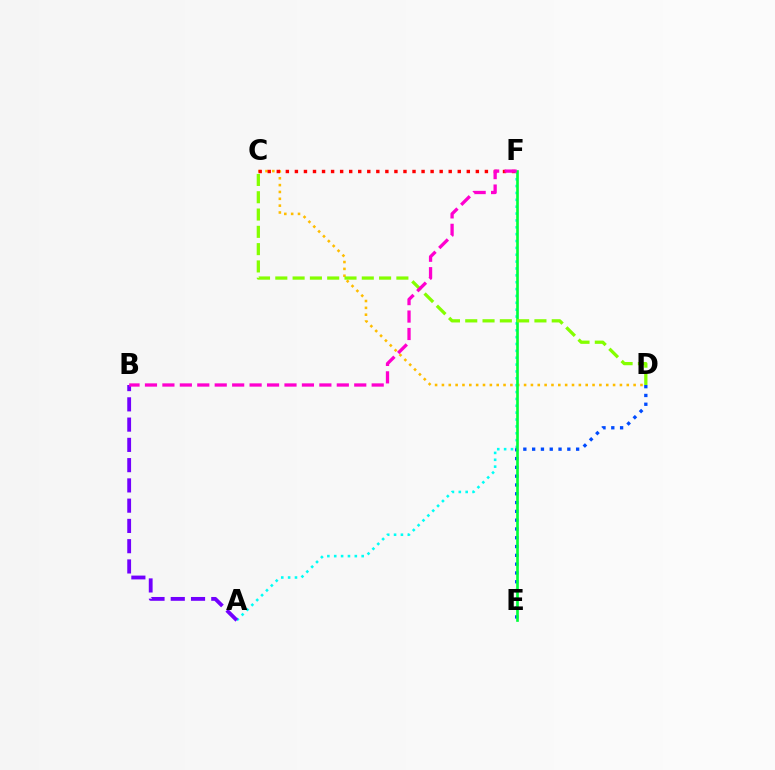{('A', 'F'): [{'color': '#00fff6', 'line_style': 'dotted', 'thickness': 1.87}], ('D', 'E'): [{'color': '#004bff', 'line_style': 'dotted', 'thickness': 2.39}], ('C', 'D'): [{'color': '#ffbd00', 'line_style': 'dotted', 'thickness': 1.86}, {'color': '#84ff00', 'line_style': 'dashed', 'thickness': 2.35}], ('E', 'F'): [{'color': '#00ff39', 'line_style': 'solid', 'thickness': 1.91}], ('C', 'F'): [{'color': '#ff0000', 'line_style': 'dotted', 'thickness': 2.46}], ('A', 'B'): [{'color': '#7200ff', 'line_style': 'dashed', 'thickness': 2.75}], ('B', 'F'): [{'color': '#ff00cf', 'line_style': 'dashed', 'thickness': 2.37}]}